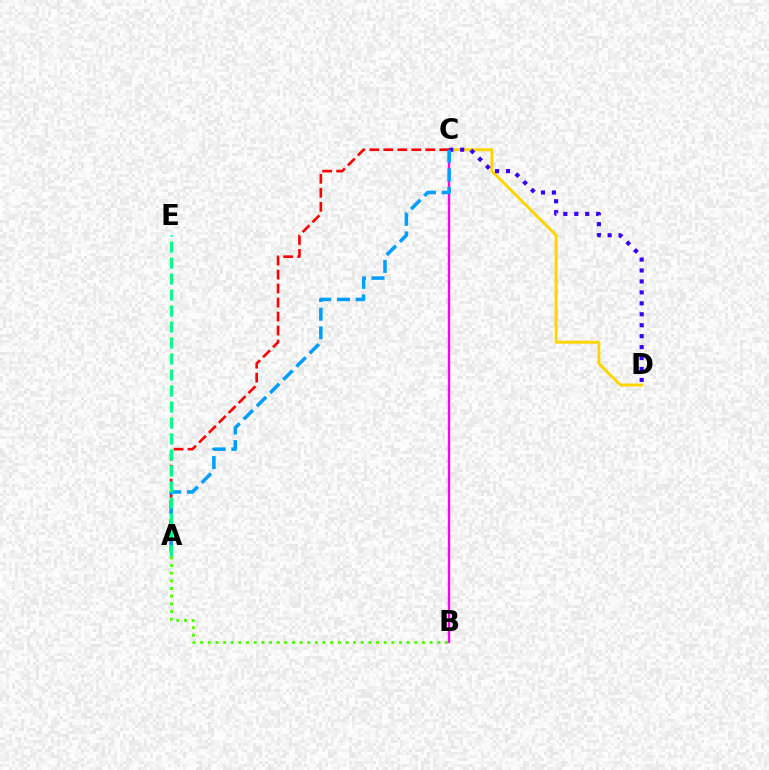{('C', 'D'): [{'color': '#ffd500', 'line_style': 'solid', 'thickness': 2.12}, {'color': '#3700ff', 'line_style': 'dotted', 'thickness': 2.97}], ('A', 'B'): [{'color': '#4fff00', 'line_style': 'dotted', 'thickness': 2.08}], ('B', 'C'): [{'color': '#ff00ed', 'line_style': 'solid', 'thickness': 1.71}], ('A', 'C'): [{'color': '#ff0000', 'line_style': 'dashed', 'thickness': 1.9}, {'color': '#009eff', 'line_style': 'dashed', 'thickness': 2.53}], ('A', 'E'): [{'color': '#00ff86', 'line_style': 'dashed', 'thickness': 2.17}]}